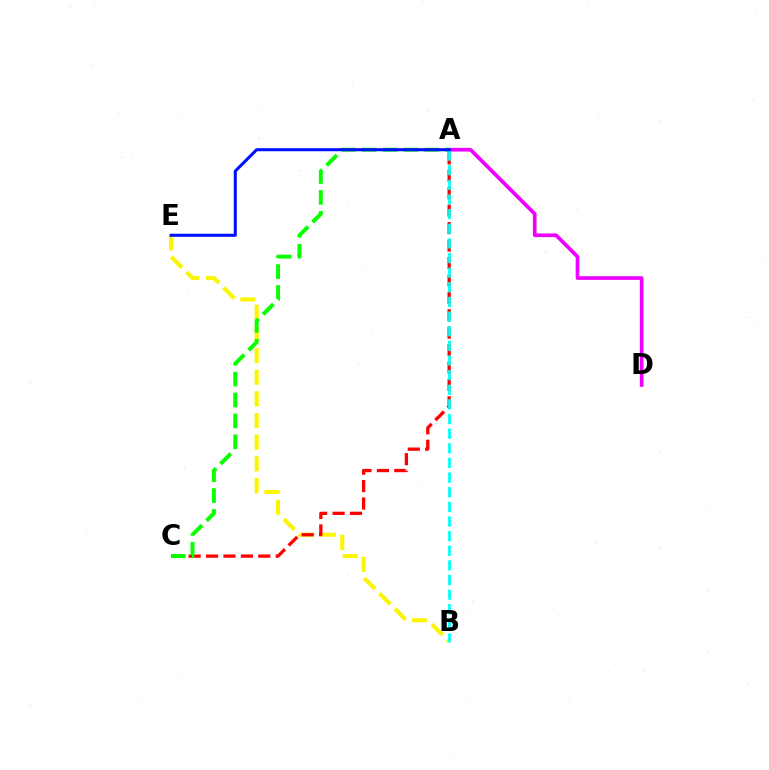{('B', 'E'): [{'color': '#fcf500', 'line_style': 'dashed', 'thickness': 2.94}], ('A', 'C'): [{'color': '#ff0000', 'line_style': 'dashed', 'thickness': 2.37}, {'color': '#08ff00', 'line_style': 'dashed', 'thickness': 2.84}], ('A', 'D'): [{'color': '#ee00ff', 'line_style': 'solid', 'thickness': 2.64}], ('A', 'B'): [{'color': '#00fff6', 'line_style': 'dashed', 'thickness': 1.99}], ('A', 'E'): [{'color': '#0010ff', 'line_style': 'solid', 'thickness': 2.2}]}